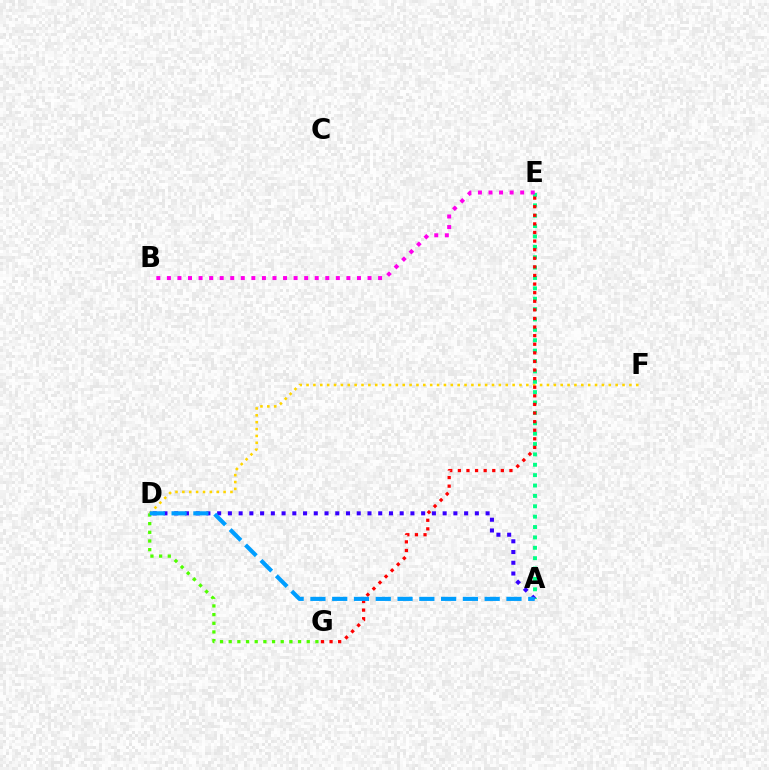{('D', 'F'): [{'color': '#ffd500', 'line_style': 'dotted', 'thickness': 1.87}], ('A', 'E'): [{'color': '#00ff86', 'line_style': 'dotted', 'thickness': 2.82}], ('E', 'G'): [{'color': '#ff0000', 'line_style': 'dotted', 'thickness': 2.34}], ('A', 'D'): [{'color': '#3700ff', 'line_style': 'dotted', 'thickness': 2.92}, {'color': '#009eff', 'line_style': 'dashed', 'thickness': 2.96}], ('D', 'G'): [{'color': '#4fff00', 'line_style': 'dotted', 'thickness': 2.36}], ('B', 'E'): [{'color': '#ff00ed', 'line_style': 'dotted', 'thickness': 2.87}]}